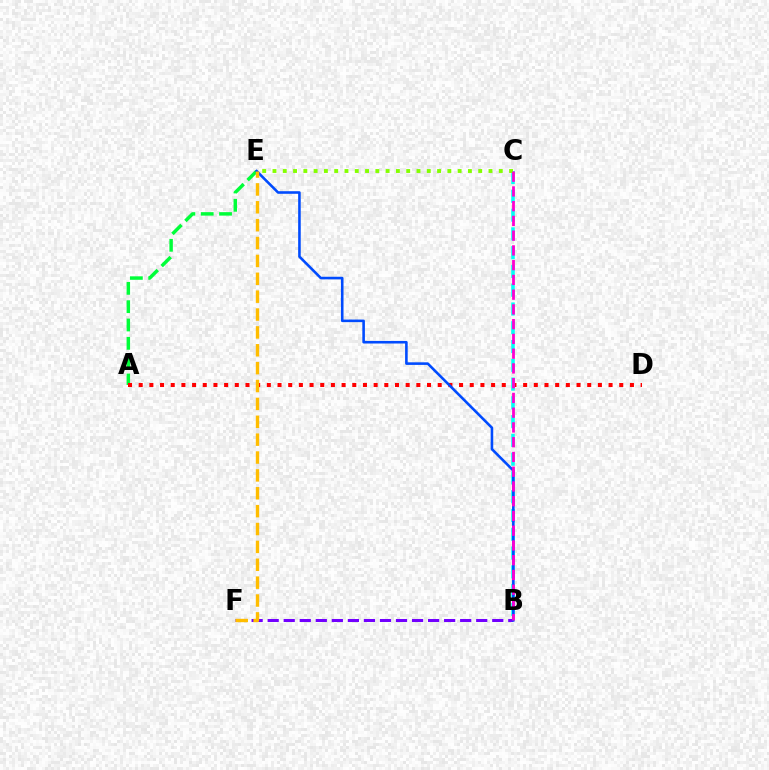{('B', 'F'): [{'color': '#7200ff', 'line_style': 'dashed', 'thickness': 2.18}], ('A', 'E'): [{'color': '#00ff39', 'line_style': 'dashed', 'thickness': 2.49}], ('A', 'D'): [{'color': '#ff0000', 'line_style': 'dotted', 'thickness': 2.9}], ('B', 'C'): [{'color': '#00fff6', 'line_style': 'dashed', 'thickness': 2.55}, {'color': '#ff00cf', 'line_style': 'dashed', 'thickness': 2.0}], ('B', 'E'): [{'color': '#004bff', 'line_style': 'solid', 'thickness': 1.86}], ('C', 'E'): [{'color': '#84ff00', 'line_style': 'dotted', 'thickness': 2.79}], ('E', 'F'): [{'color': '#ffbd00', 'line_style': 'dashed', 'thickness': 2.43}]}